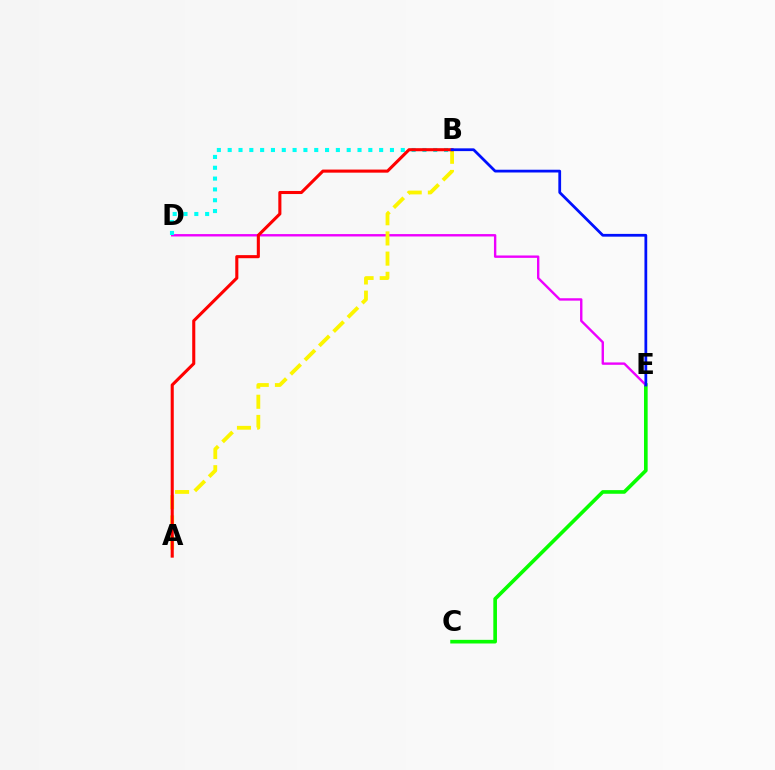{('C', 'E'): [{'color': '#08ff00', 'line_style': 'solid', 'thickness': 2.62}], ('D', 'E'): [{'color': '#ee00ff', 'line_style': 'solid', 'thickness': 1.72}], ('B', 'D'): [{'color': '#00fff6', 'line_style': 'dotted', 'thickness': 2.94}], ('A', 'B'): [{'color': '#fcf500', 'line_style': 'dashed', 'thickness': 2.74}, {'color': '#ff0000', 'line_style': 'solid', 'thickness': 2.22}], ('B', 'E'): [{'color': '#0010ff', 'line_style': 'solid', 'thickness': 1.99}]}